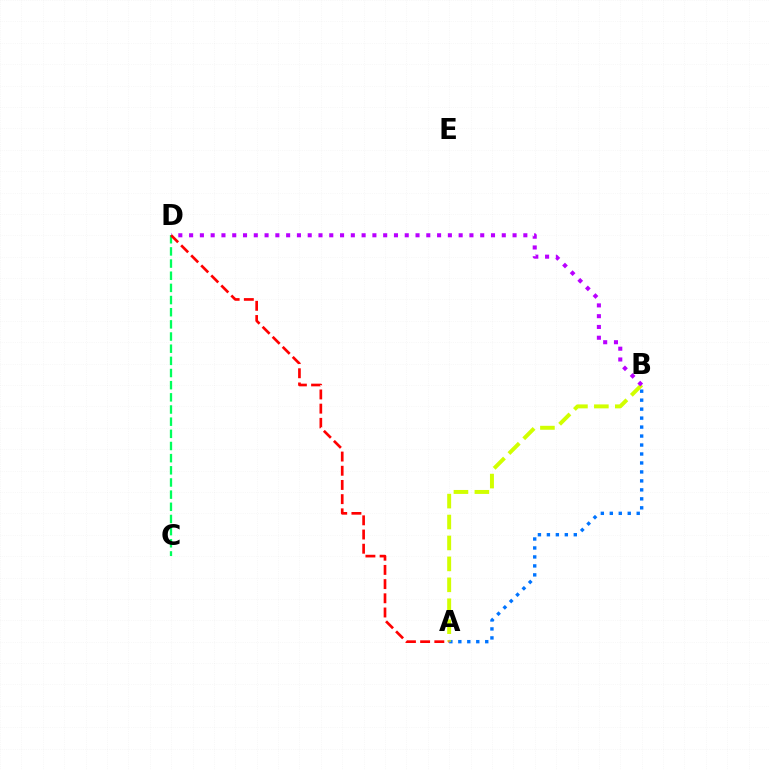{('C', 'D'): [{'color': '#00ff5c', 'line_style': 'dashed', 'thickness': 1.65}], ('A', 'B'): [{'color': '#0074ff', 'line_style': 'dotted', 'thickness': 2.44}, {'color': '#d1ff00', 'line_style': 'dashed', 'thickness': 2.84}], ('B', 'D'): [{'color': '#b900ff', 'line_style': 'dotted', 'thickness': 2.93}], ('A', 'D'): [{'color': '#ff0000', 'line_style': 'dashed', 'thickness': 1.93}]}